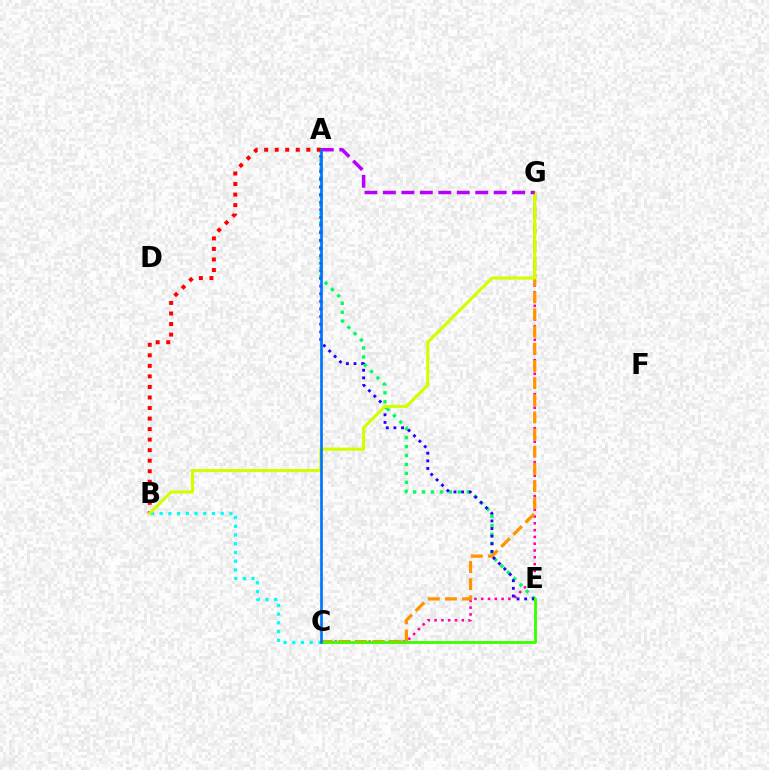{('A', 'E'): [{'color': '#00ff5c', 'line_style': 'dotted', 'thickness': 2.43}, {'color': '#2500ff', 'line_style': 'dotted', 'thickness': 2.07}], ('C', 'G'): [{'color': '#ff00ac', 'line_style': 'dotted', 'thickness': 1.85}, {'color': '#ff9400', 'line_style': 'dashed', 'thickness': 2.33}], ('B', 'C'): [{'color': '#00fff6', 'line_style': 'dotted', 'thickness': 2.37}], ('A', 'B'): [{'color': '#ff0000', 'line_style': 'dotted', 'thickness': 2.86}], ('B', 'G'): [{'color': '#d1ff00', 'line_style': 'solid', 'thickness': 2.25}], ('C', 'E'): [{'color': '#3dff00', 'line_style': 'solid', 'thickness': 2.06}], ('A', 'G'): [{'color': '#b900ff', 'line_style': 'dashed', 'thickness': 2.51}], ('A', 'C'): [{'color': '#0074ff', 'line_style': 'solid', 'thickness': 1.92}]}